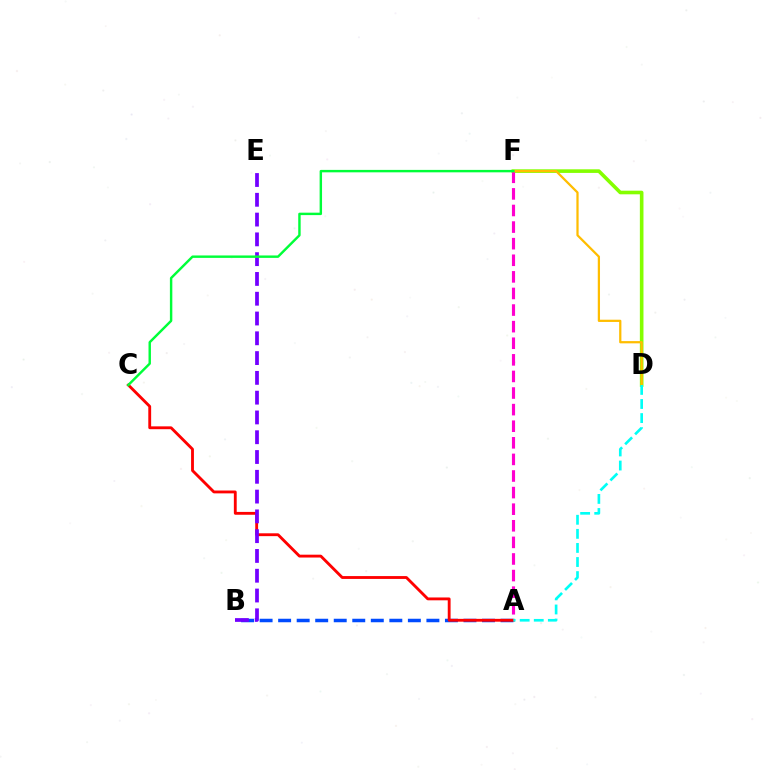{('A', 'B'): [{'color': '#004bff', 'line_style': 'dashed', 'thickness': 2.52}], ('D', 'F'): [{'color': '#84ff00', 'line_style': 'solid', 'thickness': 2.6}, {'color': '#ffbd00', 'line_style': 'solid', 'thickness': 1.61}], ('A', 'F'): [{'color': '#ff00cf', 'line_style': 'dashed', 'thickness': 2.25}], ('A', 'C'): [{'color': '#ff0000', 'line_style': 'solid', 'thickness': 2.05}], ('B', 'E'): [{'color': '#7200ff', 'line_style': 'dashed', 'thickness': 2.69}], ('C', 'F'): [{'color': '#00ff39', 'line_style': 'solid', 'thickness': 1.75}], ('A', 'D'): [{'color': '#00fff6', 'line_style': 'dashed', 'thickness': 1.91}]}